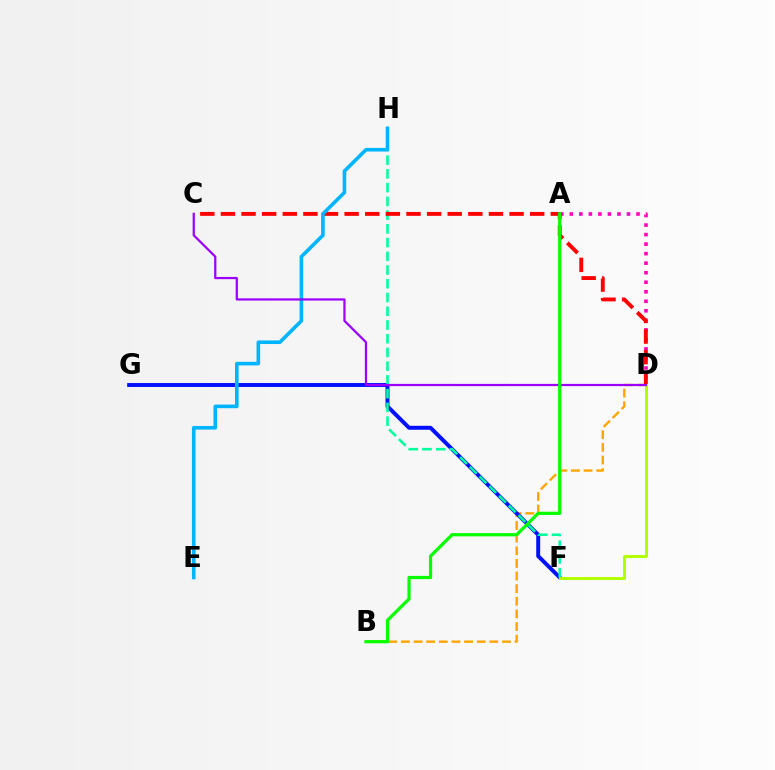{('A', 'D'): [{'color': '#ff00bd', 'line_style': 'dotted', 'thickness': 2.59}], ('B', 'D'): [{'color': '#ffa500', 'line_style': 'dashed', 'thickness': 1.72}], ('F', 'G'): [{'color': '#0010ff', 'line_style': 'solid', 'thickness': 2.84}], ('F', 'H'): [{'color': '#00ff9d', 'line_style': 'dashed', 'thickness': 1.87}], ('C', 'D'): [{'color': '#ff0000', 'line_style': 'dashed', 'thickness': 2.8}, {'color': '#9b00ff', 'line_style': 'solid', 'thickness': 1.6}], ('E', 'H'): [{'color': '#00b5ff', 'line_style': 'solid', 'thickness': 2.59}], ('D', 'F'): [{'color': '#b3ff00', 'line_style': 'solid', 'thickness': 2.16}], ('A', 'B'): [{'color': '#08ff00', 'line_style': 'solid', 'thickness': 2.32}]}